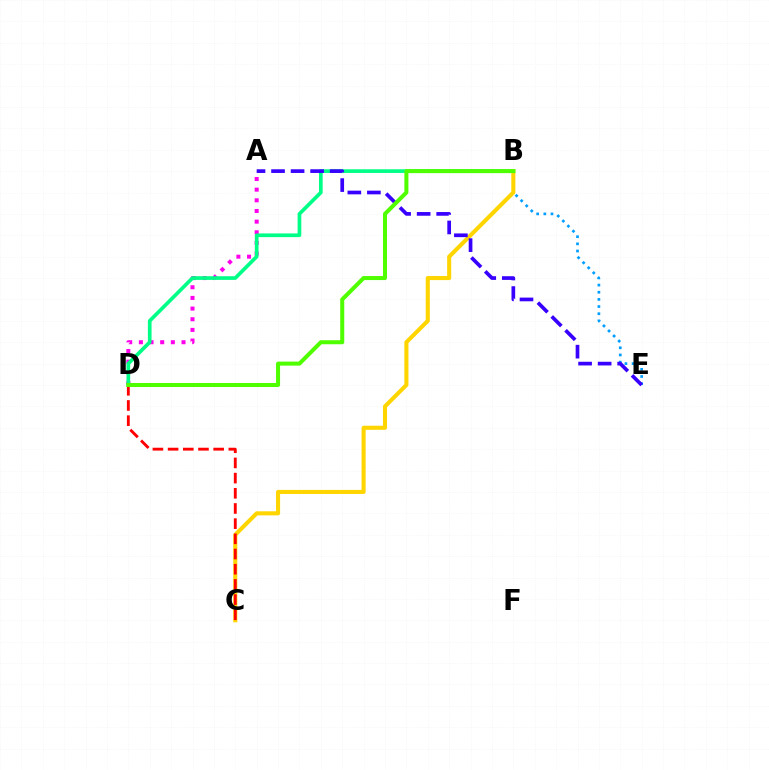{('A', 'D'): [{'color': '#ff00ed', 'line_style': 'dotted', 'thickness': 2.9}], ('B', 'E'): [{'color': '#009eff', 'line_style': 'dotted', 'thickness': 1.94}], ('B', 'D'): [{'color': '#00ff86', 'line_style': 'solid', 'thickness': 2.65}, {'color': '#4fff00', 'line_style': 'solid', 'thickness': 2.9}], ('B', 'C'): [{'color': '#ffd500', 'line_style': 'solid', 'thickness': 2.94}], ('A', 'E'): [{'color': '#3700ff', 'line_style': 'dashed', 'thickness': 2.65}], ('C', 'D'): [{'color': '#ff0000', 'line_style': 'dashed', 'thickness': 2.06}]}